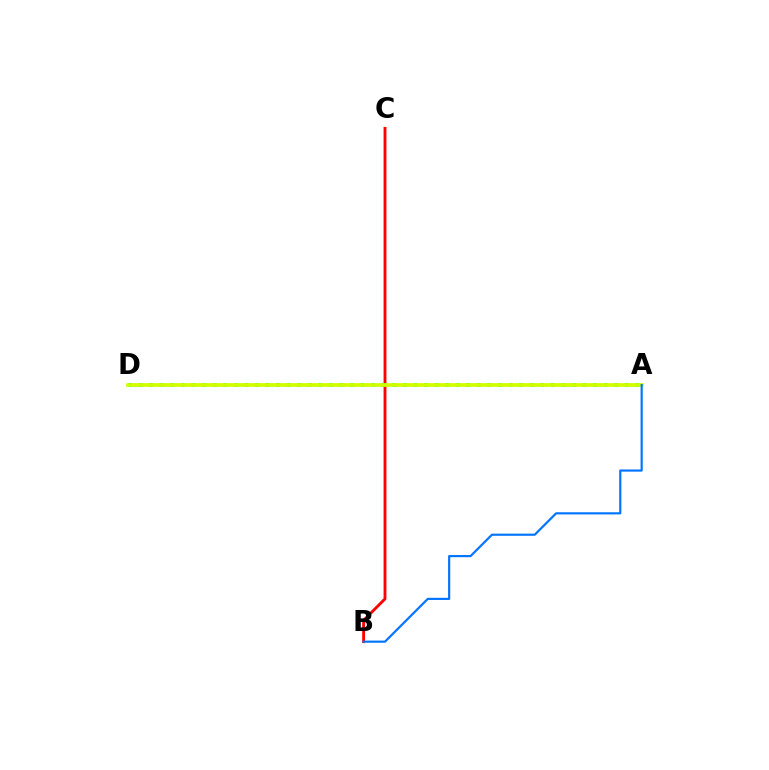{('B', 'C'): [{'color': '#ff0000', 'line_style': 'solid', 'thickness': 2.05}], ('A', 'D'): [{'color': '#b900ff', 'line_style': 'dotted', 'thickness': 1.62}, {'color': '#00ff5c', 'line_style': 'dotted', 'thickness': 2.87}, {'color': '#d1ff00', 'line_style': 'solid', 'thickness': 2.64}], ('A', 'B'): [{'color': '#0074ff', 'line_style': 'solid', 'thickness': 1.56}]}